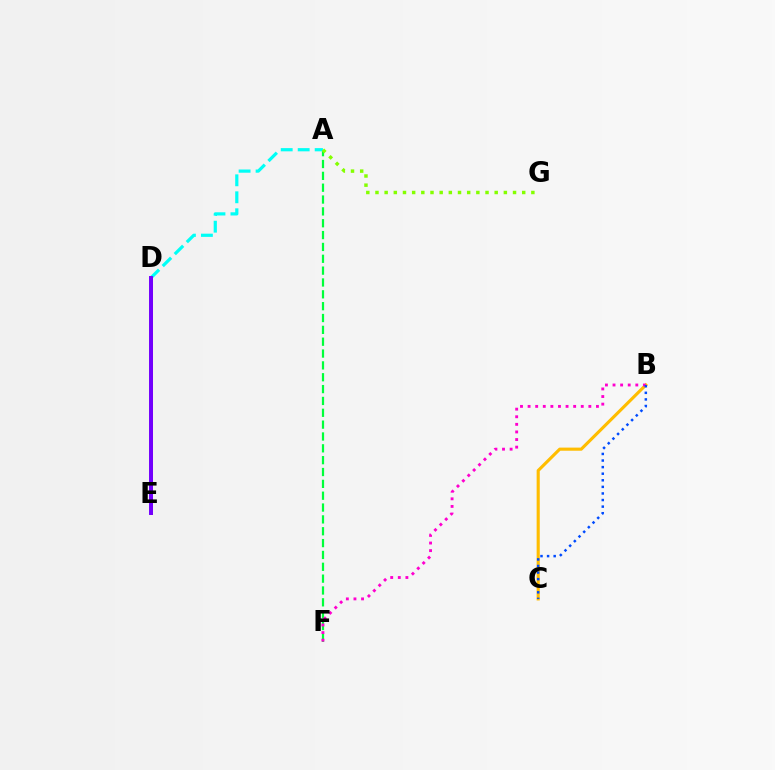{('A', 'F'): [{'color': '#00ff39', 'line_style': 'dashed', 'thickness': 1.61}], ('B', 'C'): [{'color': '#ffbd00', 'line_style': 'solid', 'thickness': 2.25}, {'color': '#004bff', 'line_style': 'dotted', 'thickness': 1.79}], ('A', 'D'): [{'color': '#00fff6', 'line_style': 'dashed', 'thickness': 2.31}], ('D', 'E'): [{'color': '#ff0000', 'line_style': 'solid', 'thickness': 2.1}, {'color': '#7200ff', 'line_style': 'solid', 'thickness': 2.84}], ('B', 'F'): [{'color': '#ff00cf', 'line_style': 'dotted', 'thickness': 2.06}], ('A', 'G'): [{'color': '#84ff00', 'line_style': 'dotted', 'thickness': 2.49}]}